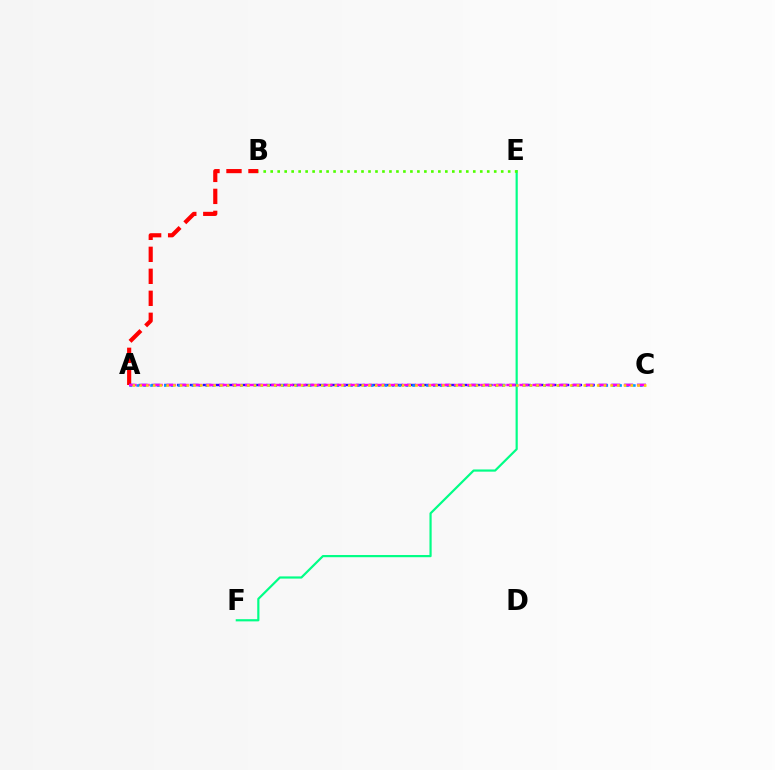{('A', 'B'): [{'color': '#ff0000', 'line_style': 'dashed', 'thickness': 2.99}], ('A', 'C'): [{'color': '#3700ff', 'line_style': 'dashed', 'thickness': 1.74}, {'color': '#009eff', 'line_style': 'dotted', 'thickness': 1.87}, {'color': '#ff00ed', 'line_style': 'dashed', 'thickness': 1.77}, {'color': '#ffd500', 'line_style': 'dotted', 'thickness': 1.83}], ('E', 'F'): [{'color': '#00ff86', 'line_style': 'solid', 'thickness': 1.58}], ('B', 'E'): [{'color': '#4fff00', 'line_style': 'dotted', 'thickness': 1.9}]}